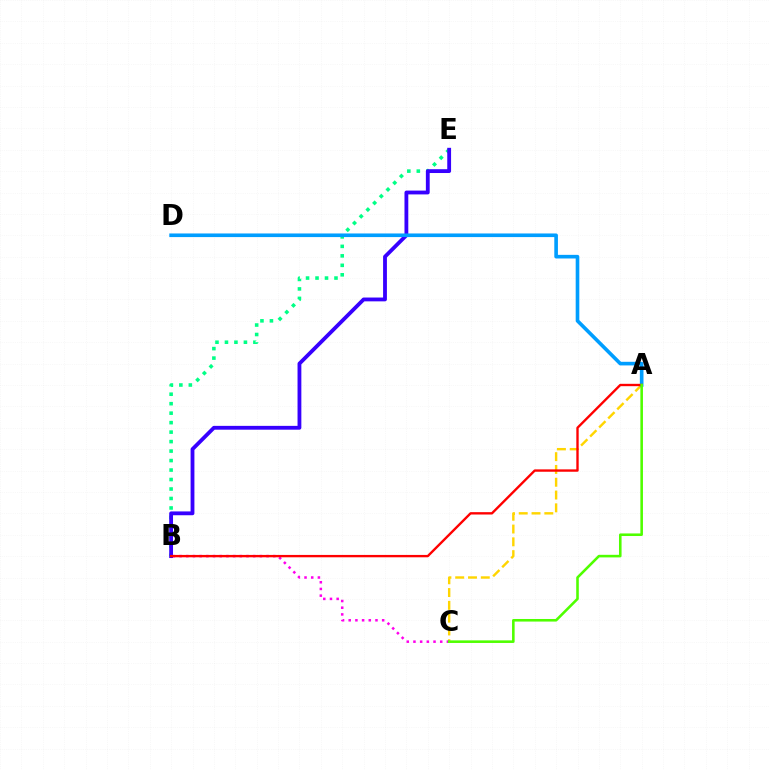{('B', 'E'): [{'color': '#00ff86', 'line_style': 'dotted', 'thickness': 2.58}, {'color': '#3700ff', 'line_style': 'solid', 'thickness': 2.75}], ('A', 'C'): [{'color': '#ffd500', 'line_style': 'dashed', 'thickness': 1.74}, {'color': '#4fff00', 'line_style': 'solid', 'thickness': 1.86}], ('A', 'D'): [{'color': '#009eff', 'line_style': 'solid', 'thickness': 2.61}], ('B', 'C'): [{'color': '#ff00ed', 'line_style': 'dotted', 'thickness': 1.82}], ('A', 'B'): [{'color': '#ff0000', 'line_style': 'solid', 'thickness': 1.7}]}